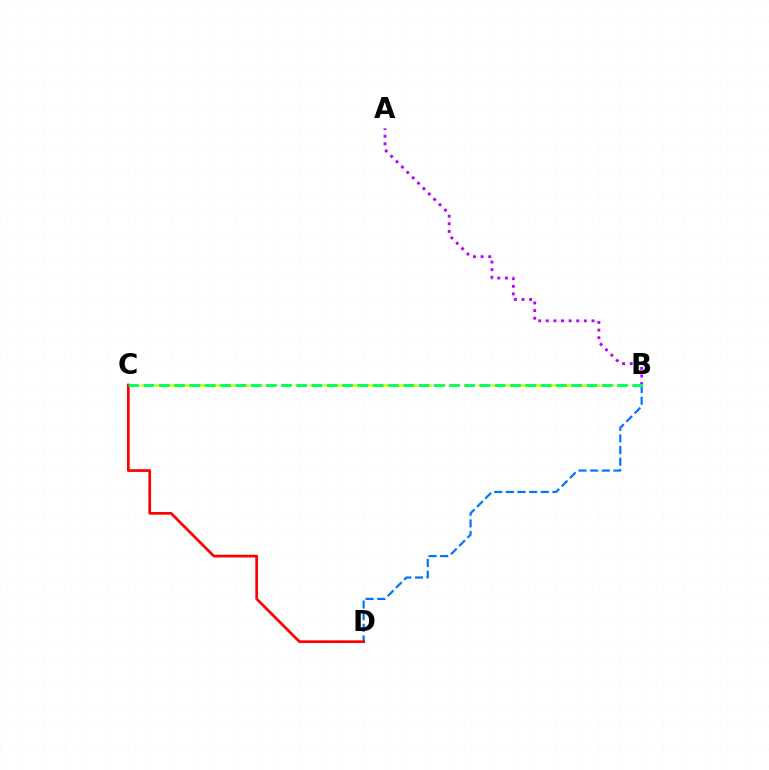{('A', 'B'): [{'color': '#b900ff', 'line_style': 'dotted', 'thickness': 2.07}], ('B', 'D'): [{'color': '#0074ff', 'line_style': 'dashed', 'thickness': 1.58}], ('B', 'C'): [{'color': '#d1ff00', 'line_style': 'dashed', 'thickness': 1.91}, {'color': '#00ff5c', 'line_style': 'dashed', 'thickness': 2.07}], ('C', 'D'): [{'color': '#ff0000', 'line_style': 'solid', 'thickness': 1.95}]}